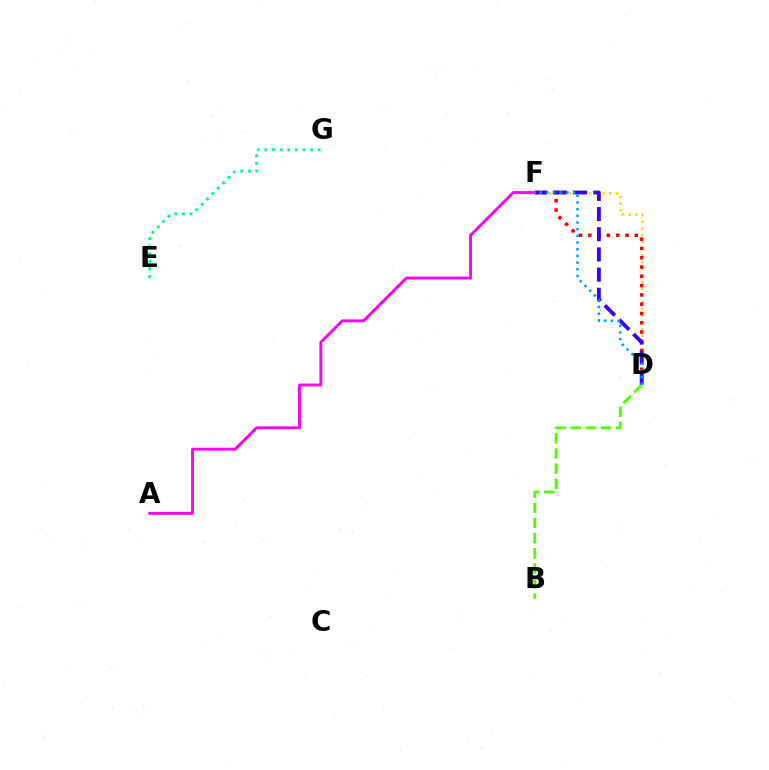{('E', 'G'): [{'color': '#00ff86', 'line_style': 'dotted', 'thickness': 2.07}], ('D', 'F'): [{'color': '#ffd500', 'line_style': 'dotted', 'thickness': 1.82}, {'color': '#ff0000', 'line_style': 'dotted', 'thickness': 2.52}, {'color': '#3700ff', 'line_style': 'dashed', 'thickness': 2.74}, {'color': '#009eff', 'line_style': 'dotted', 'thickness': 1.81}], ('A', 'F'): [{'color': '#ff00ed', 'line_style': 'solid', 'thickness': 2.08}], ('B', 'D'): [{'color': '#4fff00', 'line_style': 'dashed', 'thickness': 2.06}]}